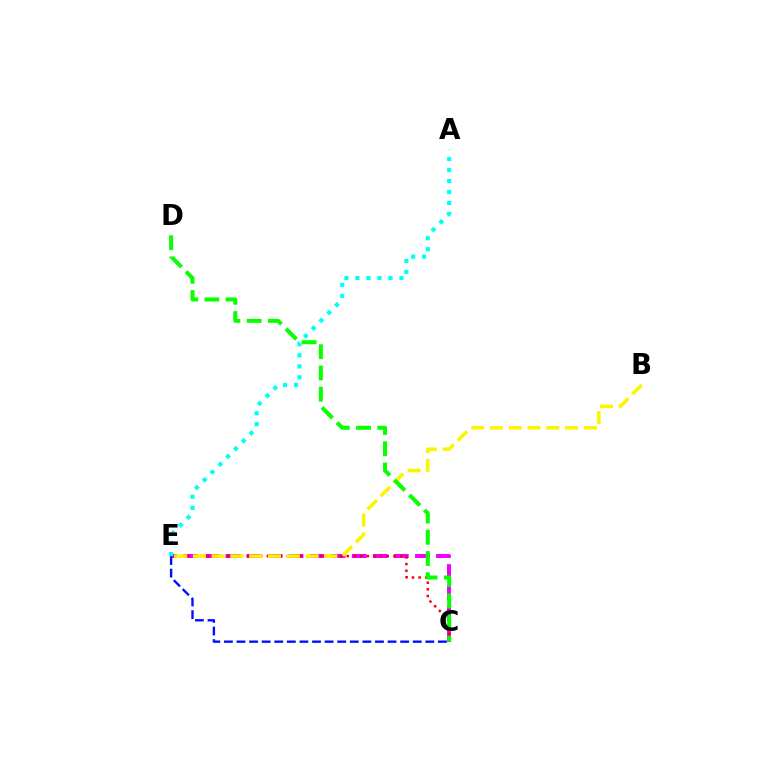{('C', 'E'): [{'color': '#ee00ff', 'line_style': 'dashed', 'thickness': 2.86}, {'color': '#0010ff', 'line_style': 'dashed', 'thickness': 1.71}, {'color': '#ff0000', 'line_style': 'dotted', 'thickness': 1.81}], ('A', 'E'): [{'color': '#00fff6', 'line_style': 'dotted', 'thickness': 2.99}], ('B', 'E'): [{'color': '#fcf500', 'line_style': 'dashed', 'thickness': 2.55}], ('C', 'D'): [{'color': '#08ff00', 'line_style': 'dashed', 'thickness': 2.89}]}